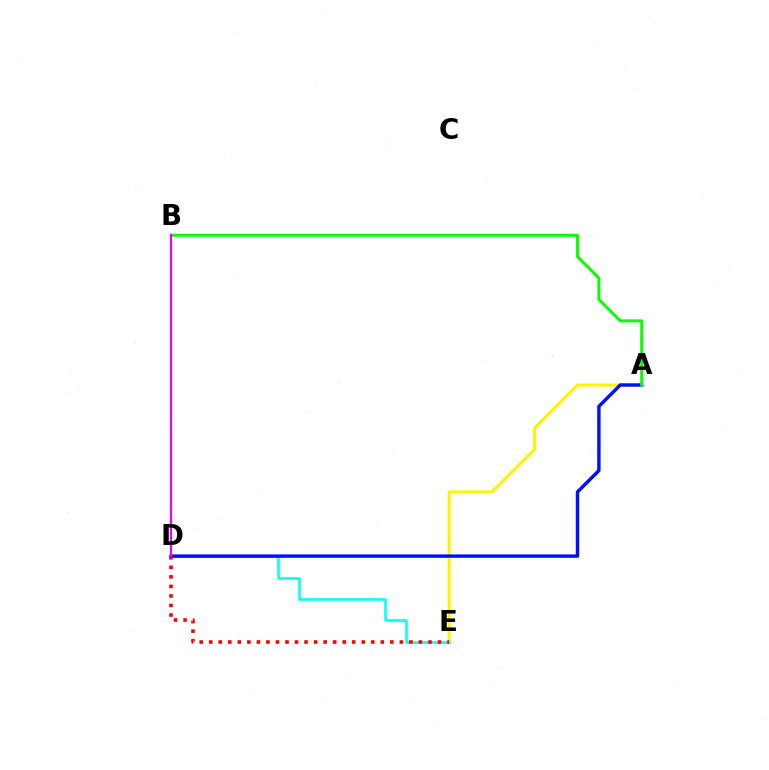{('A', 'E'): [{'color': '#fcf500', 'line_style': 'solid', 'thickness': 2.23}], ('D', 'E'): [{'color': '#00fff6', 'line_style': 'solid', 'thickness': 1.86}, {'color': '#ff0000', 'line_style': 'dotted', 'thickness': 2.59}], ('A', 'D'): [{'color': '#0010ff', 'line_style': 'solid', 'thickness': 2.46}], ('A', 'B'): [{'color': '#08ff00', 'line_style': 'solid', 'thickness': 2.13}], ('B', 'D'): [{'color': '#ee00ff', 'line_style': 'solid', 'thickness': 1.55}]}